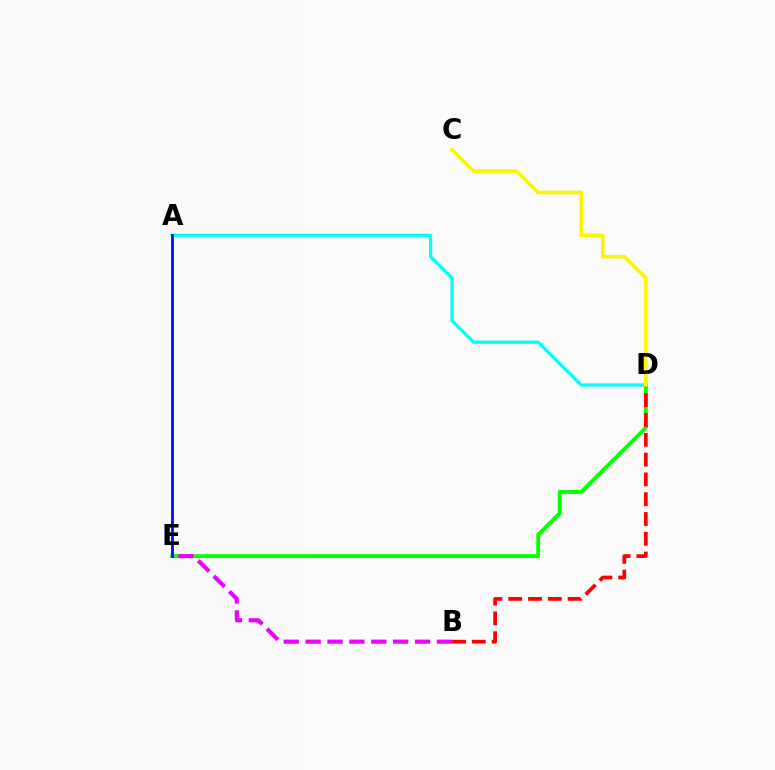{('D', 'E'): [{'color': '#08ff00', 'line_style': 'solid', 'thickness': 2.77}], ('B', 'D'): [{'color': '#ff0000', 'line_style': 'dashed', 'thickness': 2.69}], ('A', 'D'): [{'color': '#00fff6', 'line_style': 'solid', 'thickness': 2.34}], ('B', 'E'): [{'color': '#ee00ff', 'line_style': 'dashed', 'thickness': 2.97}], ('A', 'E'): [{'color': '#0010ff', 'line_style': 'solid', 'thickness': 2.04}], ('C', 'D'): [{'color': '#fcf500', 'line_style': 'solid', 'thickness': 2.6}]}